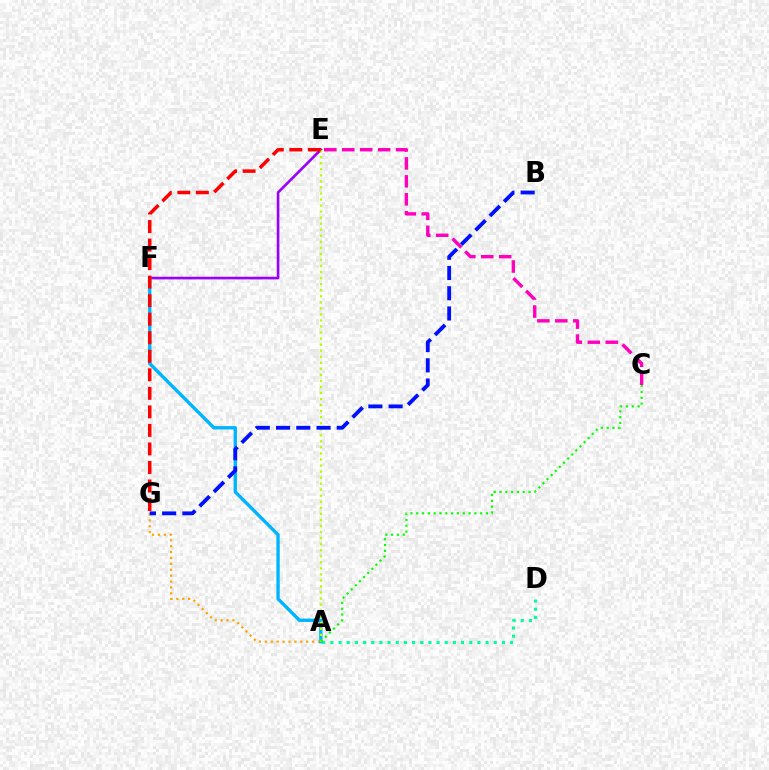{('A', 'D'): [{'color': '#00ff9d', 'line_style': 'dotted', 'thickness': 2.22}], ('A', 'G'): [{'color': '#ffa500', 'line_style': 'dotted', 'thickness': 1.6}], ('E', 'F'): [{'color': '#9b00ff', 'line_style': 'solid', 'thickness': 1.9}], ('A', 'F'): [{'color': '#00b5ff', 'line_style': 'solid', 'thickness': 2.42}], ('A', 'E'): [{'color': '#b3ff00', 'line_style': 'dotted', 'thickness': 1.64}], ('B', 'G'): [{'color': '#0010ff', 'line_style': 'dashed', 'thickness': 2.75}], ('A', 'C'): [{'color': '#08ff00', 'line_style': 'dotted', 'thickness': 1.58}], ('E', 'G'): [{'color': '#ff0000', 'line_style': 'dashed', 'thickness': 2.52}], ('C', 'E'): [{'color': '#ff00bd', 'line_style': 'dashed', 'thickness': 2.44}]}